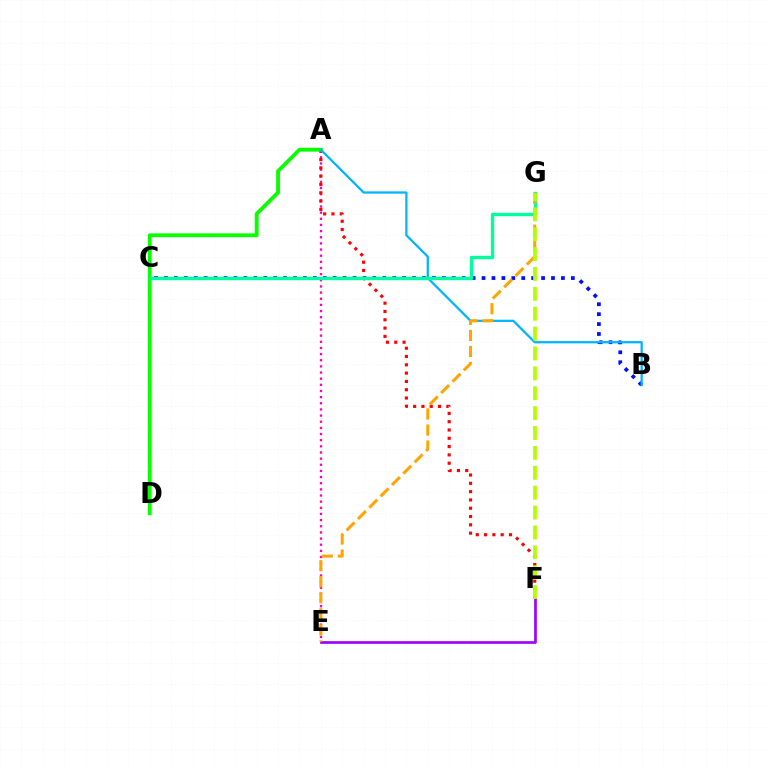{('A', 'E'): [{'color': '#ff00bd', 'line_style': 'dotted', 'thickness': 1.67}], ('A', 'F'): [{'color': '#ff0000', 'line_style': 'dotted', 'thickness': 2.26}], ('A', 'D'): [{'color': '#08ff00', 'line_style': 'solid', 'thickness': 2.76}], ('E', 'F'): [{'color': '#9b00ff', 'line_style': 'solid', 'thickness': 1.92}], ('B', 'C'): [{'color': '#0010ff', 'line_style': 'dotted', 'thickness': 2.7}], ('A', 'B'): [{'color': '#00b5ff', 'line_style': 'solid', 'thickness': 1.62}], ('C', 'G'): [{'color': '#00ff9d', 'line_style': 'solid', 'thickness': 2.42}], ('E', 'G'): [{'color': '#ffa500', 'line_style': 'dashed', 'thickness': 2.18}], ('F', 'G'): [{'color': '#b3ff00', 'line_style': 'dashed', 'thickness': 2.7}]}